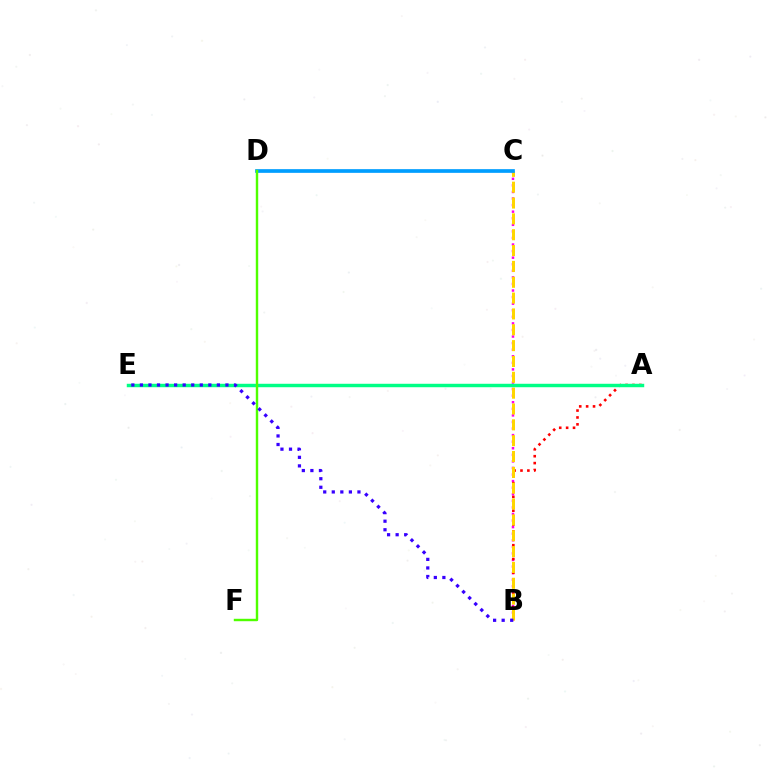{('B', 'C'): [{'color': '#ff00ed', 'line_style': 'dotted', 'thickness': 1.79}, {'color': '#ffd500', 'line_style': 'dashed', 'thickness': 2.15}], ('A', 'B'): [{'color': '#ff0000', 'line_style': 'dotted', 'thickness': 1.87}], ('C', 'D'): [{'color': '#009eff', 'line_style': 'solid', 'thickness': 2.66}], ('A', 'E'): [{'color': '#00ff86', 'line_style': 'solid', 'thickness': 2.48}], ('D', 'F'): [{'color': '#4fff00', 'line_style': 'solid', 'thickness': 1.74}], ('B', 'E'): [{'color': '#3700ff', 'line_style': 'dotted', 'thickness': 2.32}]}